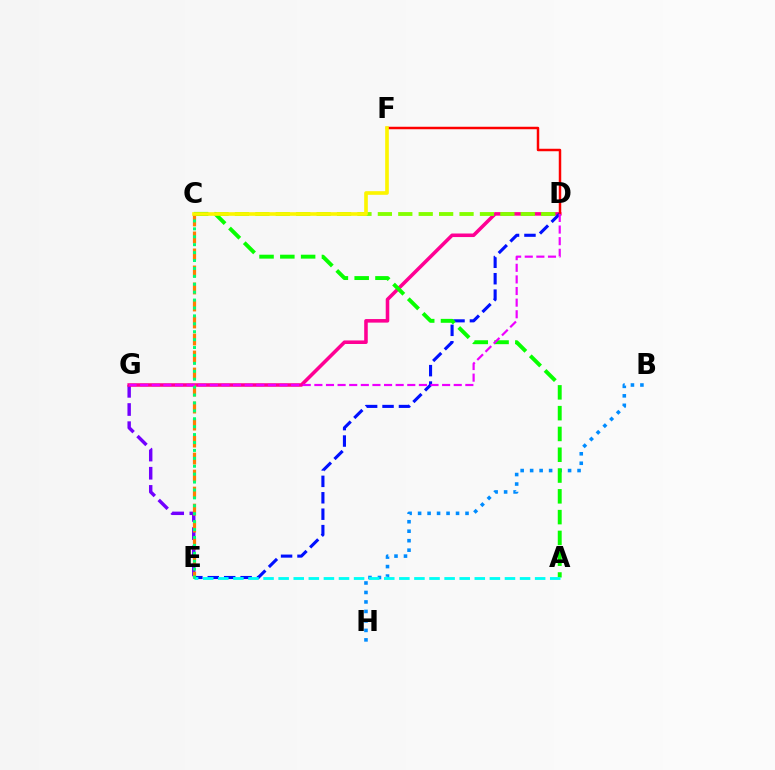{('E', 'G'): [{'color': '#7200ff', 'line_style': 'dashed', 'thickness': 2.47}], ('D', 'G'): [{'color': '#ff0094', 'line_style': 'solid', 'thickness': 2.56}, {'color': '#ee00ff', 'line_style': 'dashed', 'thickness': 1.58}], ('D', 'E'): [{'color': '#0010ff', 'line_style': 'dashed', 'thickness': 2.23}], ('B', 'H'): [{'color': '#008cff', 'line_style': 'dotted', 'thickness': 2.58}], ('C', 'D'): [{'color': '#84ff00', 'line_style': 'dashed', 'thickness': 2.77}], ('A', 'C'): [{'color': '#08ff00', 'line_style': 'dashed', 'thickness': 2.82}], ('C', 'E'): [{'color': '#ff7c00', 'line_style': 'dashed', 'thickness': 2.31}, {'color': '#00ff74', 'line_style': 'dotted', 'thickness': 2.15}], ('D', 'F'): [{'color': '#ff0000', 'line_style': 'solid', 'thickness': 1.78}], ('C', 'F'): [{'color': '#fcf500', 'line_style': 'solid', 'thickness': 2.62}], ('A', 'E'): [{'color': '#00fff6', 'line_style': 'dashed', 'thickness': 2.05}]}